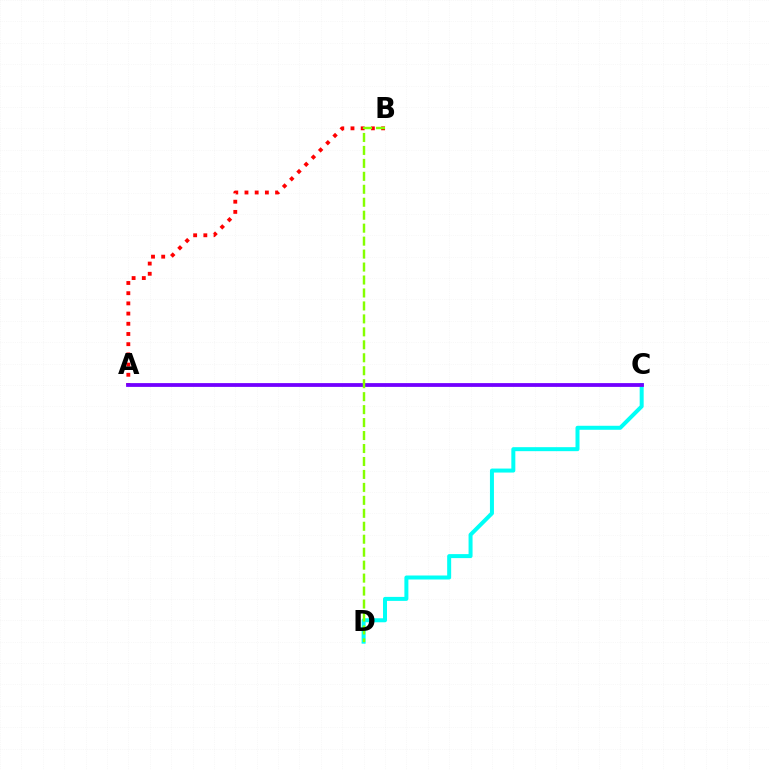{('C', 'D'): [{'color': '#00fff6', 'line_style': 'solid', 'thickness': 2.88}], ('A', 'B'): [{'color': '#ff0000', 'line_style': 'dotted', 'thickness': 2.77}], ('A', 'C'): [{'color': '#7200ff', 'line_style': 'solid', 'thickness': 2.72}], ('B', 'D'): [{'color': '#84ff00', 'line_style': 'dashed', 'thickness': 1.76}]}